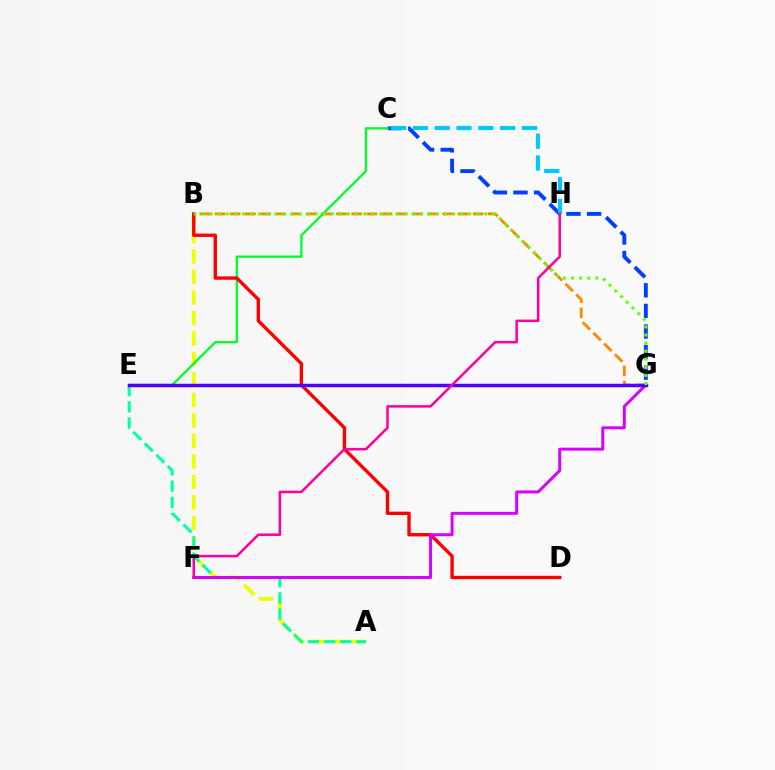{('C', 'G'): [{'color': '#003fff', 'line_style': 'dashed', 'thickness': 2.8}], ('A', 'B'): [{'color': '#eeff00', 'line_style': 'dashed', 'thickness': 2.79}], ('A', 'E'): [{'color': '#00ffaf', 'line_style': 'dashed', 'thickness': 2.2}], ('B', 'G'): [{'color': '#ff8800', 'line_style': 'dashed', 'thickness': 2.06}, {'color': '#66ff00', 'line_style': 'dotted', 'thickness': 2.2}], ('C', 'E'): [{'color': '#00ff27', 'line_style': 'solid', 'thickness': 1.66}], ('B', 'D'): [{'color': '#ff0000', 'line_style': 'solid', 'thickness': 2.43}], ('F', 'G'): [{'color': '#d600ff', 'line_style': 'solid', 'thickness': 2.14}], ('E', 'G'): [{'color': '#4f00ff', 'line_style': 'solid', 'thickness': 2.49}], ('C', 'H'): [{'color': '#00c7ff', 'line_style': 'dashed', 'thickness': 2.96}], ('F', 'H'): [{'color': '#ff00a0', 'line_style': 'solid', 'thickness': 1.82}]}